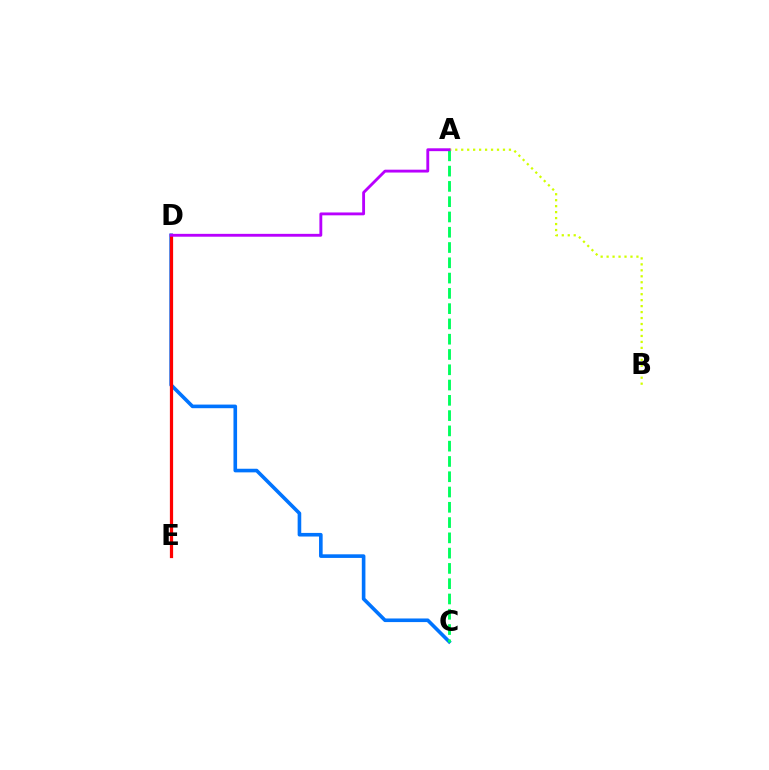{('A', 'B'): [{'color': '#d1ff00', 'line_style': 'dotted', 'thickness': 1.62}], ('C', 'D'): [{'color': '#0074ff', 'line_style': 'solid', 'thickness': 2.6}], ('D', 'E'): [{'color': '#ff0000', 'line_style': 'solid', 'thickness': 2.32}], ('A', 'C'): [{'color': '#00ff5c', 'line_style': 'dashed', 'thickness': 2.08}], ('A', 'D'): [{'color': '#b900ff', 'line_style': 'solid', 'thickness': 2.06}]}